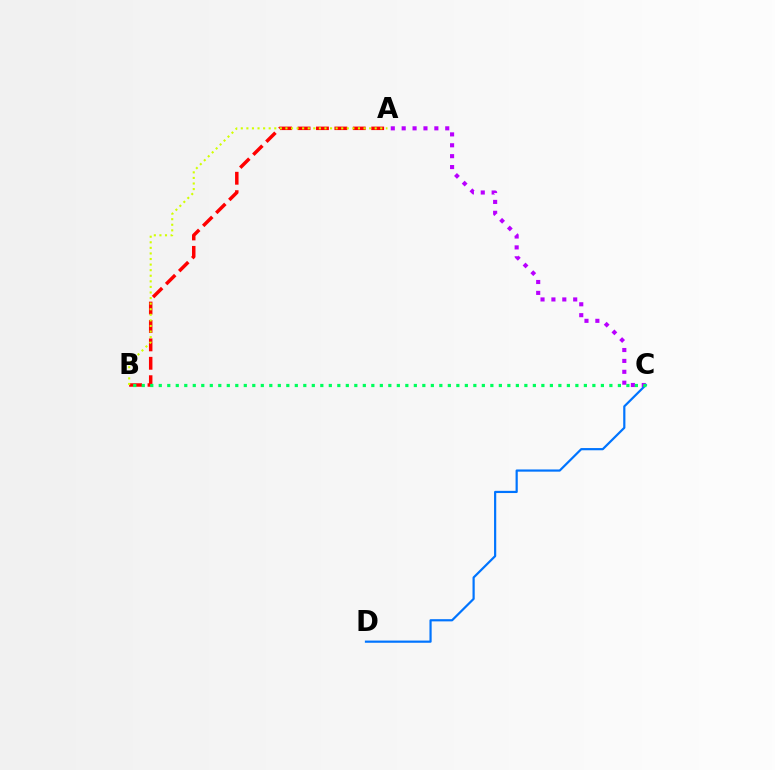{('A', 'B'): [{'color': '#ff0000', 'line_style': 'dashed', 'thickness': 2.5}, {'color': '#d1ff00', 'line_style': 'dotted', 'thickness': 1.52}], ('A', 'C'): [{'color': '#b900ff', 'line_style': 'dotted', 'thickness': 2.96}], ('C', 'D'): [{'color': '#0074ff', 'line_style': 'solid', 'thickness': 1.58}], ('B', 'C'): [{'color': '#00ff5c', 'line_style': 'dotted', 'thickness': 2.31}]}